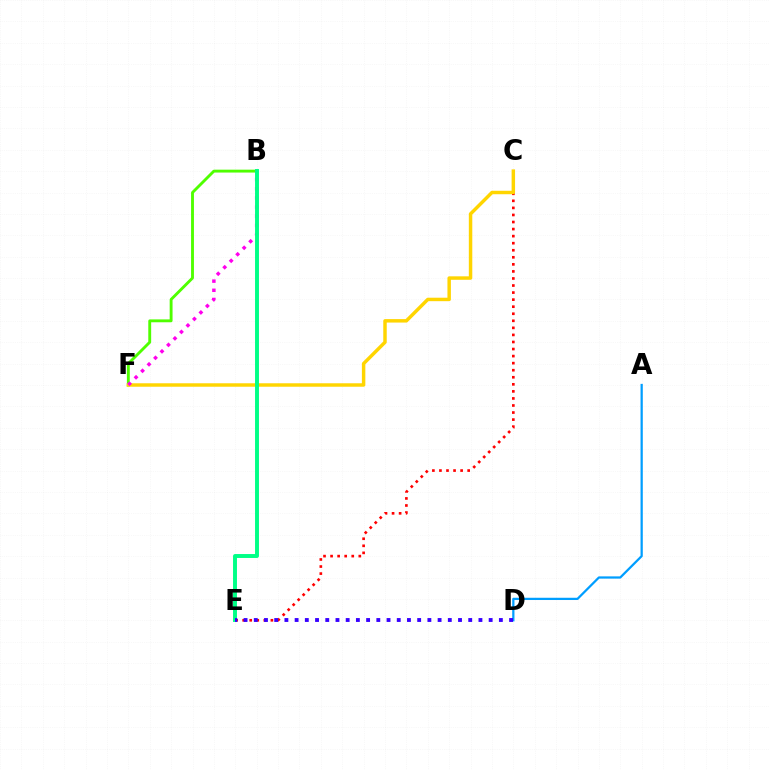{('B', 'F'): [{'color': '#4fff00', 'line_style': 'solid', 'thickness': 2.07}, {'color': '#ff00ed', 'line_style': 'dotted', 'thickness': 2.49}], ('A', 'D'): [{'color': '#009eff', 'line_style': 'solid', 'thickness': 1.62}], ('C', 'E'): [{'color': '#ff0000', 'line_style': 'dotted', 'thickness': 1.92}], ('C', 'F'): [{'color': '#ffd500', 'line_style': 'solid', 'thickness': 2.49}], ('B', 'E'): [{'color': '#00ff86', 'line_style': 'solid', 'thickness': 2.83}], ('D', 'E'): [{'color': '#3700ff', 'line_style': 'dotted', 'thickness': 2.77}]}